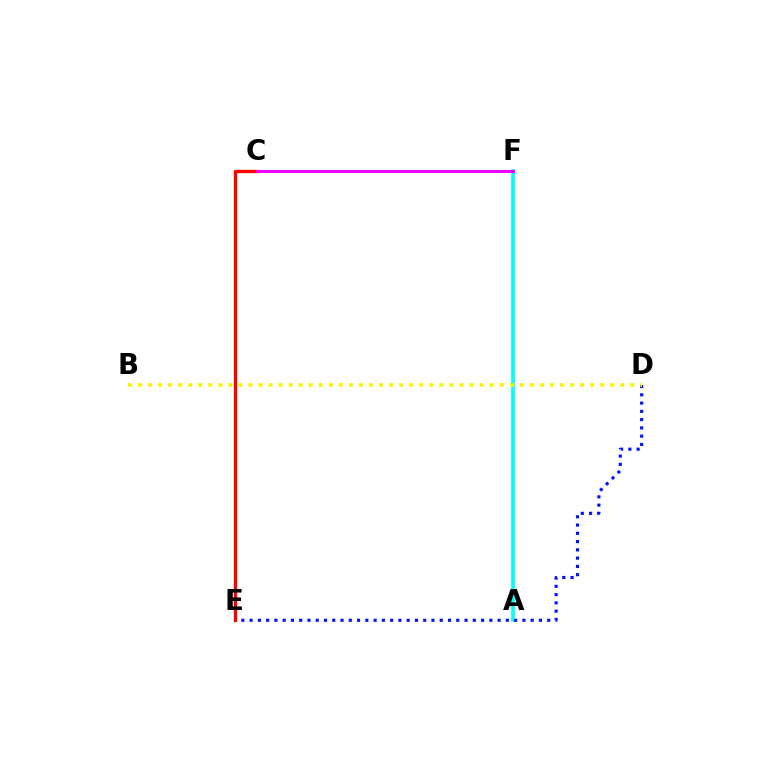{('C', 'F'): [{'color': '#08ff00', 'line_style': 'dotted', 'thickness': 1.85}, {'color': '#ee00ff', 'line_style': 'solid', 'thickness': 2.14}], ('A', 'F'): [{'color': '#00fff6', 'line_style': 'solid', 'thickness': 2.63}], ('D', 'E'): [{'color': '#0010ff', 'line_style': 'dotted', 'thickness': 2.25}], ('B', 'D'): [{'color': '#fcf500', 'line_style': 'dotted', 'thickness': 2.73}], ('C', 'E'): [{'color': '#ff0000', 'line_style': 'solid', 'thickness': 2.39}]}